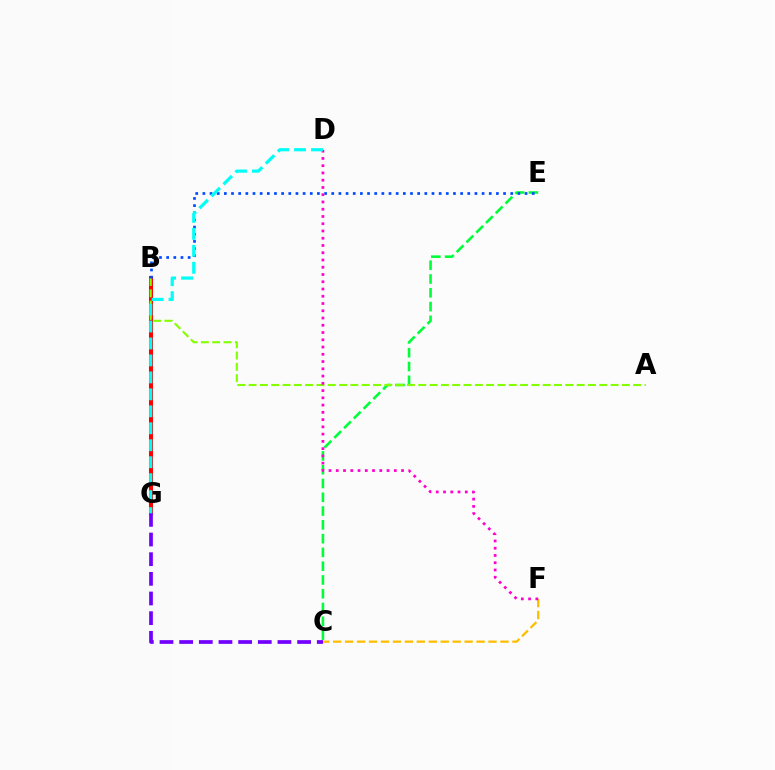{('B', 'G'): [{'color': '#ff0000', 'line_style': 'solid', 'thickness': 2.91}], ('C', 'E'): [{'color': '#00ff39', 'line_style': 'dashed', 'thickness': 1.87}], ('C', 'F'): [{'color': '#ffbd00', 'line_style': 'dashed', 'thickness': 1.62}], ('A', 'B'): [{'color': '#84ff00', 'line_style': 'dashed', 'thickness': 1.54}], ('B', 'E'): [{'color': '#004bff', 'line_style': 'dotted', 'thickness': 1.95}], ('D', 'F'): [{'color': '#ff00cf', 'line_style': 'dotted', 'thickness': 1.97}], ('C', 'G'): [{'color': '#7200ff', 'line_style': 'dashed', 'thickness': 2.67}], ('D', 'G'): [{'color': '#00fff6', 'line_style': 'dashed', 'thickness': 2.3}]}